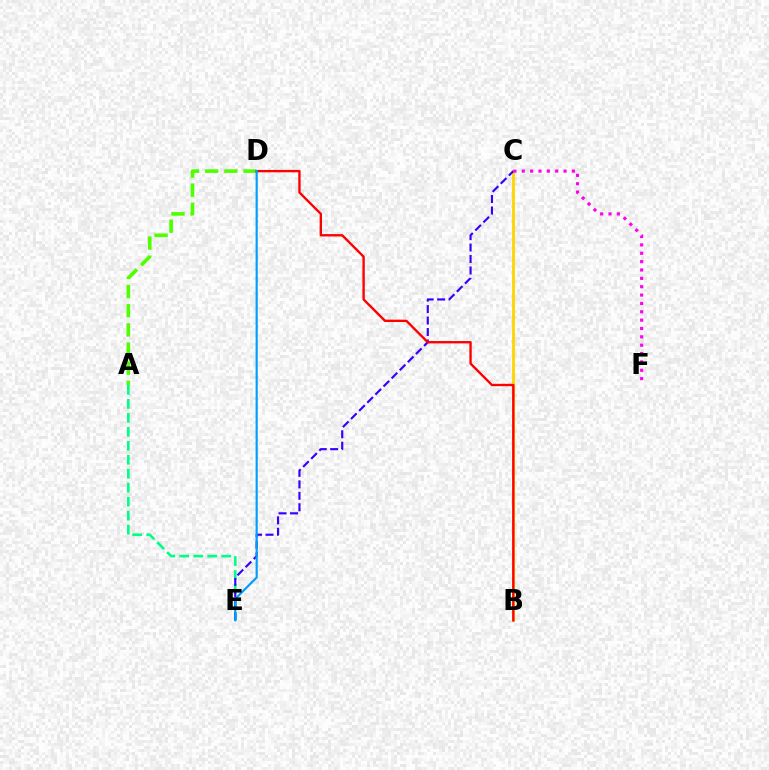{('A', 'D'): [{'color': '#4fff00', 'line_style': 'dashed', 'thickness': 2.6}], ('B', 'C'): [{'color': '#ffd500', 'line_style': 'solid', 'thickness': 2.03}], ('A', 'E'): [{'color': '#00ff86', 'line_style': 'dashed', 'thickness': 1.9}], ('C', 'E'): [{'color': '#3700ff', 'line_style': 'dashed', 'thickness': 1.56}], ('C', 'F'): [{'color': '#ff00ed', 'line_style': 'dotted', 'thickness': 2.27}], ('B', 'D'): [{'color': '#ff0000', 'line_style': 'solid', 'thickness': 1.7}], ('D', 'E'): [{'color': '#009eff', 'line_style': 'solid', 'thickness': 1.56}]}